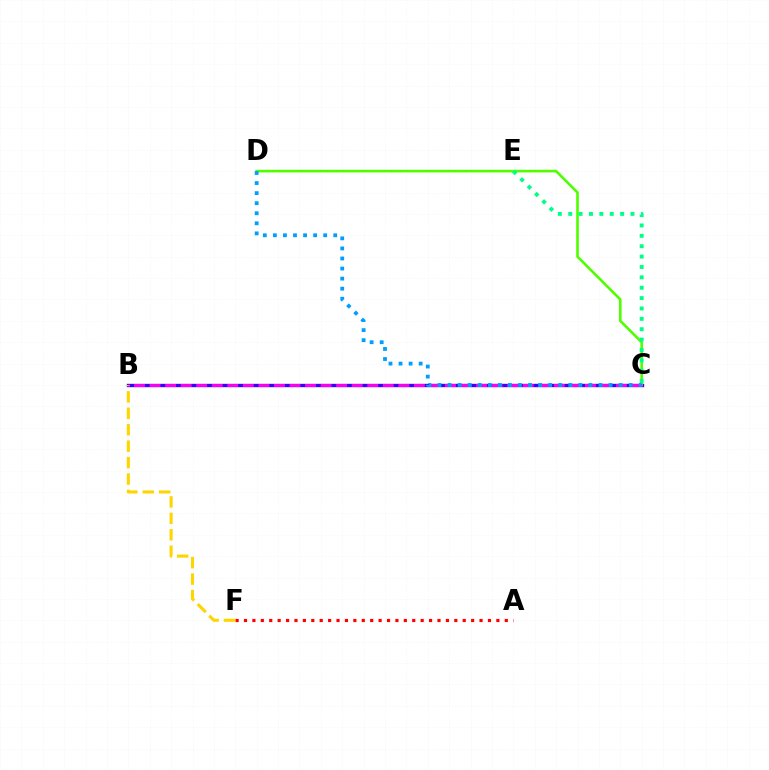{('B', 'C'): [{'color': '#3700ff', 'line_style': 'solid', 'thickness': 2.42}, {'color': '#ff00ed', 'line_style': 'dashed', 'thickness': 2.11}], ('C', 'D'): [{'color': '#4fff00', 'line_style': 'solid', 'thickness': 1.88}, {'color': '#009eff', 'line_style': 'dotted', 'thickness': 2.73}], ('A', 'F'): [{'color': '#ff0000', 'line_style': 'dotted', 'thickness': 2.29}], ('B', 'F'): [{'color': '#ffd500', 'line_style': 'dashed', 'thickness': 2.23}], ('C', 'E'): [{'color': '#00ff86', 'line_style': 'dotted', 'thickness': 2.82}]}